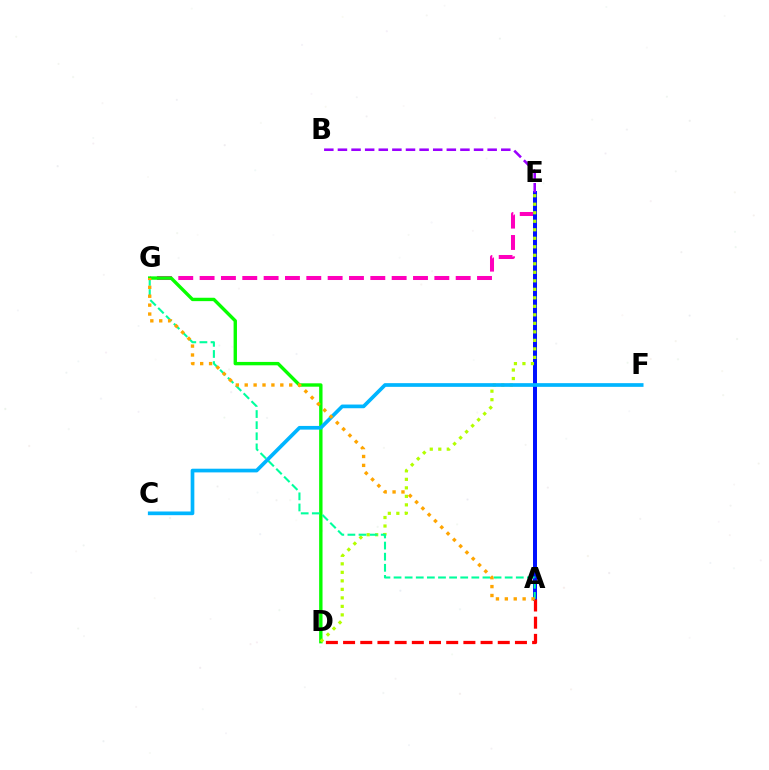{('E', 'G'): [{'color': '#ff00bd', 'line_style': 'dashed', 'thickness': 2.9}], ('A', 'E'): [{'color': '#0010ff', 'line_style': 'solid', 'thickness': 2.86}], ('A', 'D'): [{'color': '#ff0000', 'line_style': 'dashed', 'thickness': 2.33}], ('D', 'G'): [{'color': '#08ff00', 'line_style': 'solid', 'thickness': 2.44}], ('D', 'E'): [{'color': '#b3ff00', 'line_style': 'dotted', 'thickness': 2.31}], ('A', 'G'): [{'color': '#00ff9d', 'line_style': 'dashed', 'thickness': 1.51}, {'color': '#ffa500', 'line_style': 'dotted', 'thickness': 2.42}], ('B', 'E'): [{'color': '#9b00ff', 'line_style': 'dashed', 'thickness': 1.85}], ('C', 'F'): [{'color': '#00b5ff', 'line_style': 'solid', 'thickness': 2.66}]}